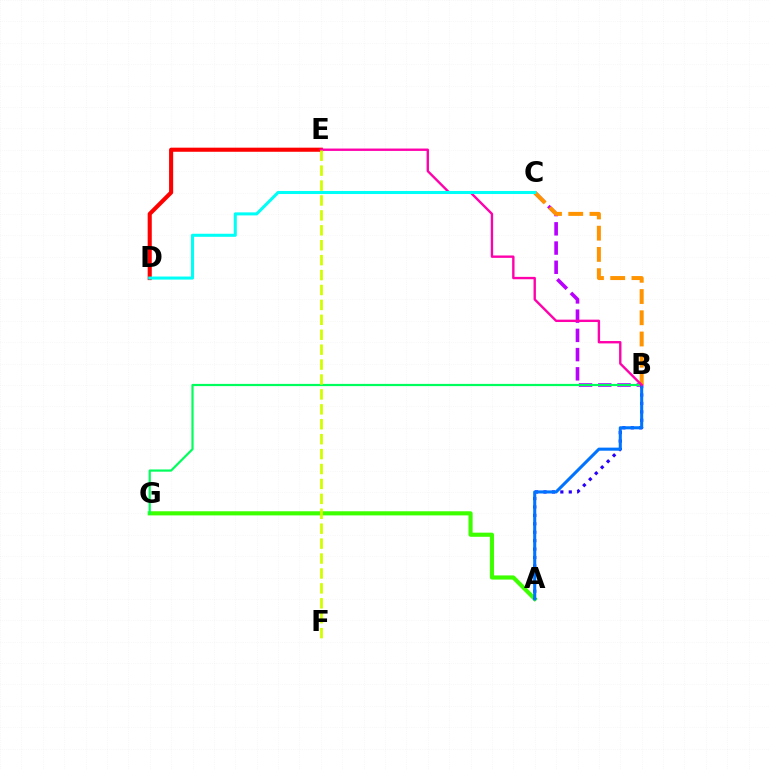{('A', 'G'): [{'color': '#3dff00', 'line_style': 'solid', 'thickness': 2.97}], ('B', 'C'): [{'color': '#b900ff', 'line_style': 'dashed', 'thickness': 2.61}, {'color': '#ff9400', 'line_style': 'dashed', 'thickness': 2.88}], ('D', 'E'): [{'color': '#ff0000', 'line_style': 'solid', 'thickness': 2.95}], ('B', 'G'): [{'color': '#00ff5c', 'line_style': 'solid', 'thickness': 1.59}], ('A', 'B'): [{'color': '#2500ff', 'line_style': 'dotted', 'thickness': 2.29}, {'color': '#0074ff', 'line_style': 'solid', 'thickness': 2.21}], ('B', 'E'): [{'color': '#ff00ac', 'line_style': 'solid', 'thickness': 1.71}], ('C', 'D'): [{'color': '#00fff6', 'line_style': 'solid', 'thickness': 2.2}], ('E', 'F'): [{'color': '#d1ff00', 'line_style': 'dashed', 'thickness': 2.03}]}